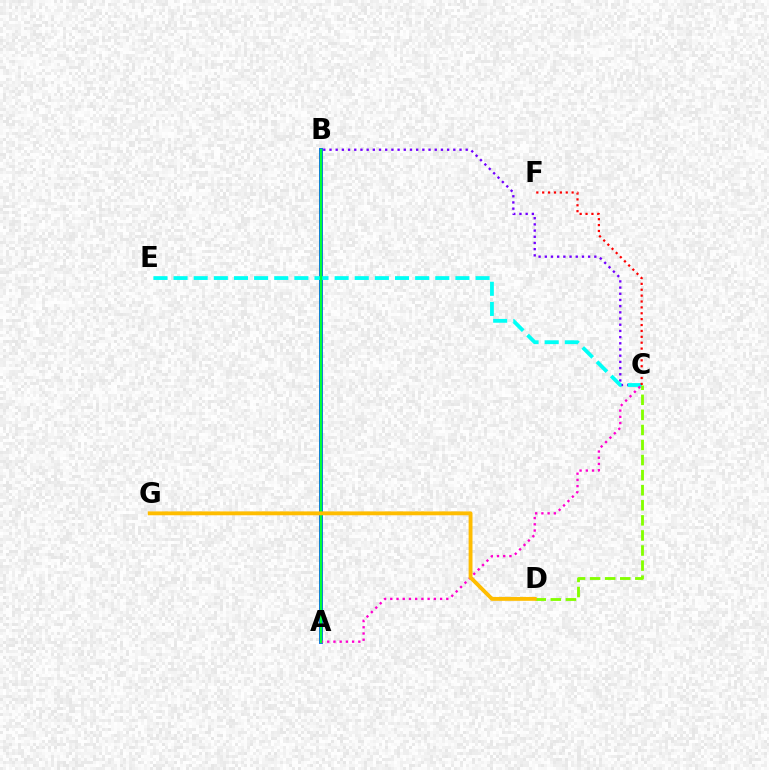{('B', 'C'): [{'color': '#7200ff', 'line_style': 'dotted', 'thickness': 1.68}], ('A', 'B'): [{'color': '#004bff', 'line_style': 'solid', 'thickness': 2.74}, {'color': '#00ff39', 'line_style': 'solid', 'thickness': 1.79}], ('C', 'E'): [{'color': '#00fff6', 'line_style': 'dashed', 'thickness': 2.73}], ('C', 'D'): [{'color': '#84ff00', 'line_style': 'dashed', 'thickness': 2.05}], ('A', 'C'): [{'color': '#ff00cf', 'line_style': 'dotted', 'thickness': 1.69}], ('D', 'G'): [{'color': '#ffbd00', 'line_style': 'solid', 'thickness': 2.79}], ('C', 'F'): [{'color': '#ff0000', 'line_style': 'dotted', 'thickness': 1.6}]}